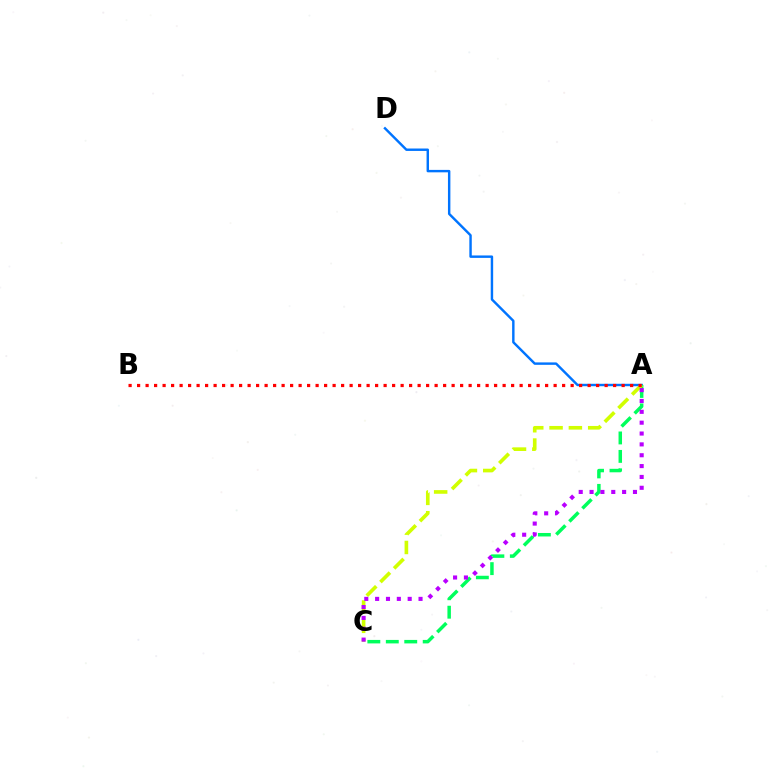{('A', 'D'): [{'color': '#0074ff', 'line_style': 'solid', 'thickness': 1.75}], ('A', 'C'): [{'color': '#00ff5c', 'line_style': 'dashed', 'thickness': 2.51}, {'color': '#d1ff00', 'line_style': 'dashed', 'thickness': 2.62}, {'color': '#b900ff', 'line_style': 'dotted', 'thickness': 2.95}], ('A', 'B'): [{'color': '#ff0000', 'line_style': 'dotted', 'thickness': 2.31}]}